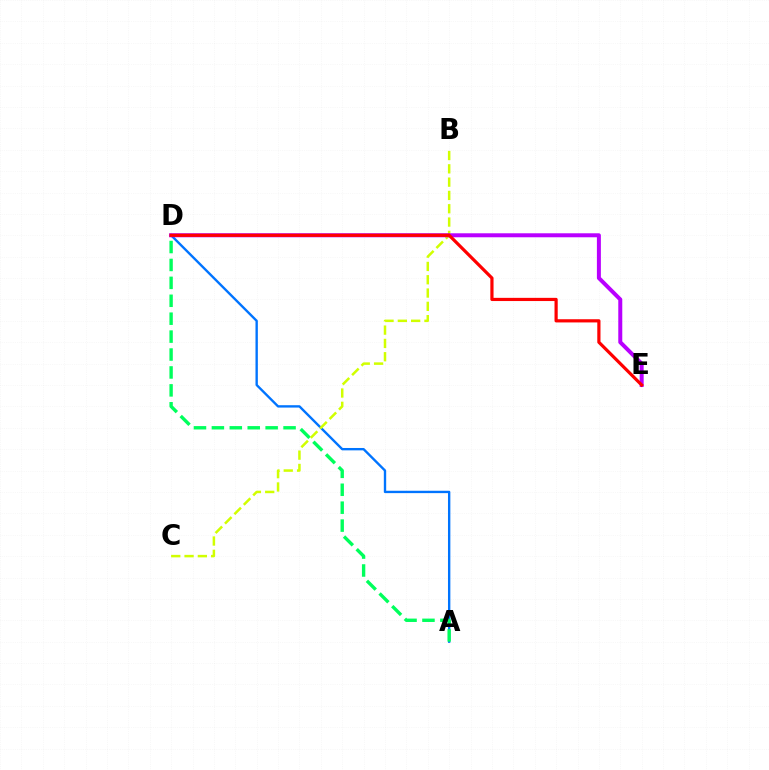{('A', 'D'): [{'color': '#0074ff', 'line_style': 'solid', 'thickness': 1.71}, {'color': '#00ff5c', 'line_style': 'dashed', 'thickness': 2.43}], ('B', 'C'): [{'color': '#d1ff00', 'line_style': 'dashed', 'thickness': 1.81}], ('D', 'E'): [{'color': '#b900ff', 'line_style': 'solid', 'thickness': 2.87}, {'color': '#ff0000', 'line_style': 'solid', 'thickness': 2.3}]}